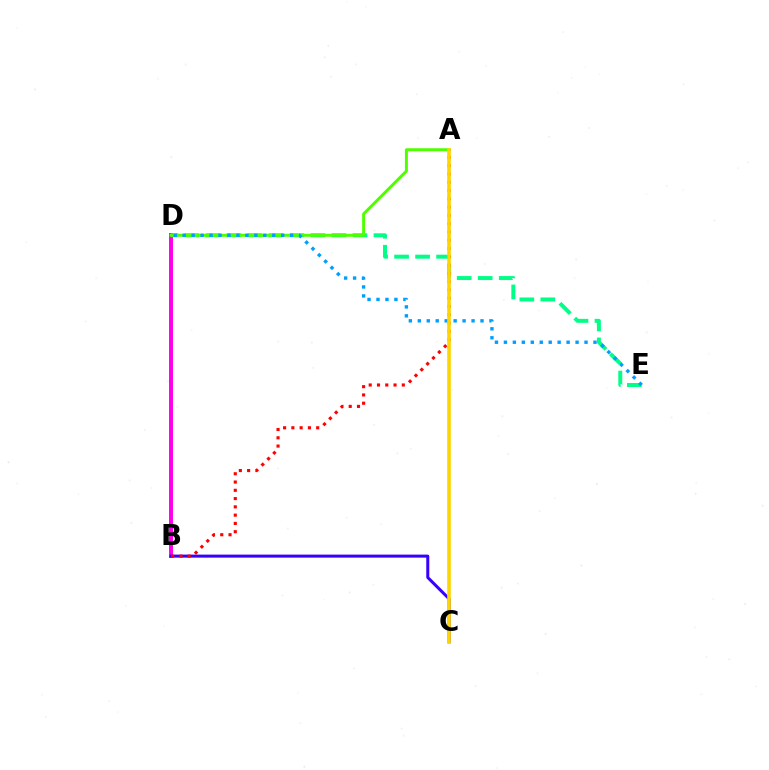{('B', 'D'): [{'color': '#ff00ed', 'line_style': 'solid', 'thickness': 2.85}], ('D', 'E'): [{'color': '#00ff86', 'line_style': 'dashed', 'thickness': 2.85}, {'color': '#009eff', 'line_style': 'dotted', 'thickness': 2.43}], ('B', 'C'): [{'color': '#3700ff', 'line_style': 'solid', 'thickness': 2.17}], ('A', 'D'): [{'color': '#4fff00', 'line_style': 'solid', 'thickness': 2.13}], ('A', 'B'): [{'color': '#ff0000', 'line_style': 'dotted', 'thickness': 2.25}], ('A', 'C'): [{'color': '#ffd500', 'line_style': 'solid', 'thickness': 2.58}]}